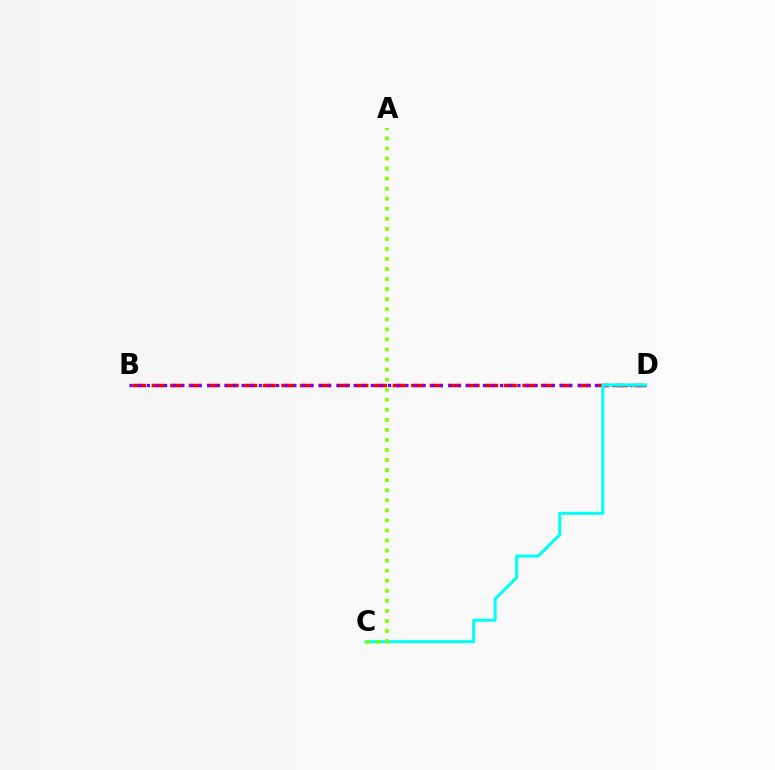{('B', 'D'): [{'color': '#ff0000', 'line_style': 'dashed', 'thickness': 2.52}, {'color': '#7200ff', 'line_style': 'dotted', 'thickness': 2.34}], ('C', 'D'): [{'color': '#00fff6', 'line_style': 'solid', 'thickness': 2.18}], ('A', 'C'): [{'color': '#84ff00', 'line_style': 'dotted', 'thickness': 2.73}]}